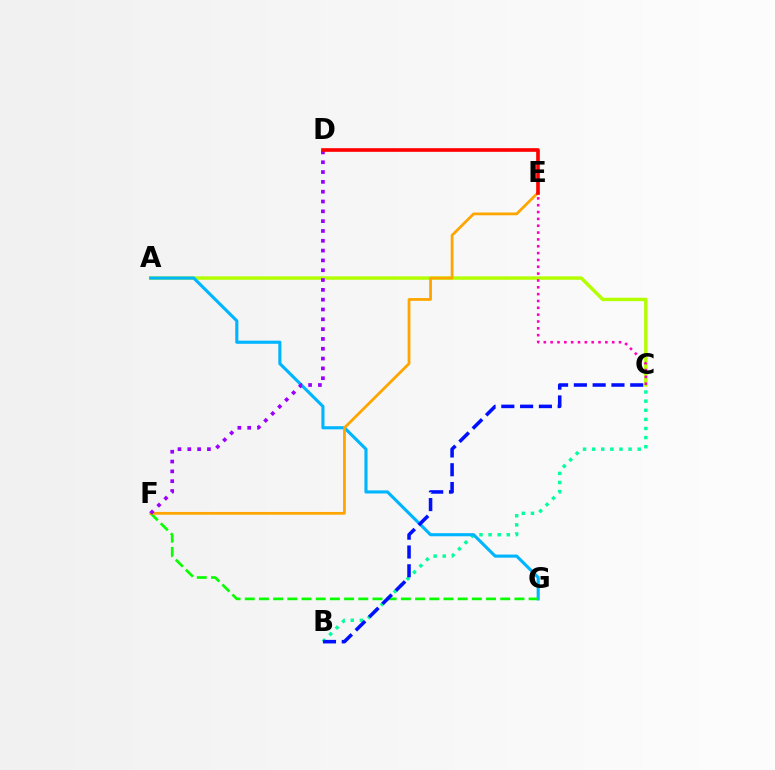{('B', 'C'): [{'color': '#00ff9d', 'line_style': 'dotted', 'thickness': 2.48}, {'color': '#0010ff', 'line_style': 'dashed', 'thickness': 2.55}], ('A', 'C'): [{'color': '#b3ff00', 'line_style': 'solid', 'thickness': 2.47}], ('A', 'G'): [{'color': '#00b5ff', 'line_style': 'solid', 'thickness': 2.24}], ('C', 'E'): [{'color': '#ff00bd', 'line_style': 'dotted', 'thickness': 1.86}], ('F', 'G'): [{'color': '#08ff00', 'line_style': 'dashed', 'thickness': 1.93}], ('E', 'F'): [{'color': '#ffa500', 'line_style': 'solid', 'thickness': 1.99}], ('D', 'F'): [{'color': '#9b00ff', 'line_style': 'dotted', 'thickness': 2.67}], ('D', 'E'): [{'color': '#ff0000', 'line_style': 'solid', 'thickness': 2.62}]}